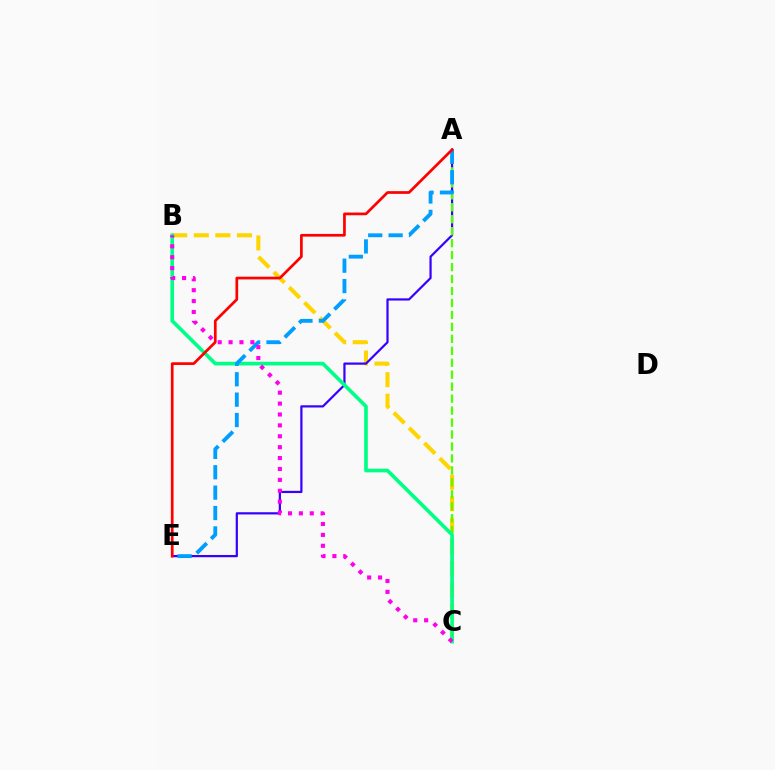{('B', 'C'): [{'color': '#ffd500', 'line_style': 'dashed', 'thickness': 2.93}, {'color': '#00ff86', 'line_style': 'solid', 'thickness': 2.63}, {'color': '#ff00ed', 'line_style': 'dotted', 'thickness': 2.96}], ('A', 'E'): [{'color': '#3700ff', 'line_style': 'solid', 'thickness': 1.59}, {'color': '#009eff', 'line_style': 'dashed', 'thickness': 2.77}, {'color': '#ff0000', 'line_style': 'solid', 'thickness': 1.95}], ('A', 'C'): [{'color': '#4fff00', 'line_style': 'dashed', 'thickness': 1.62}]}